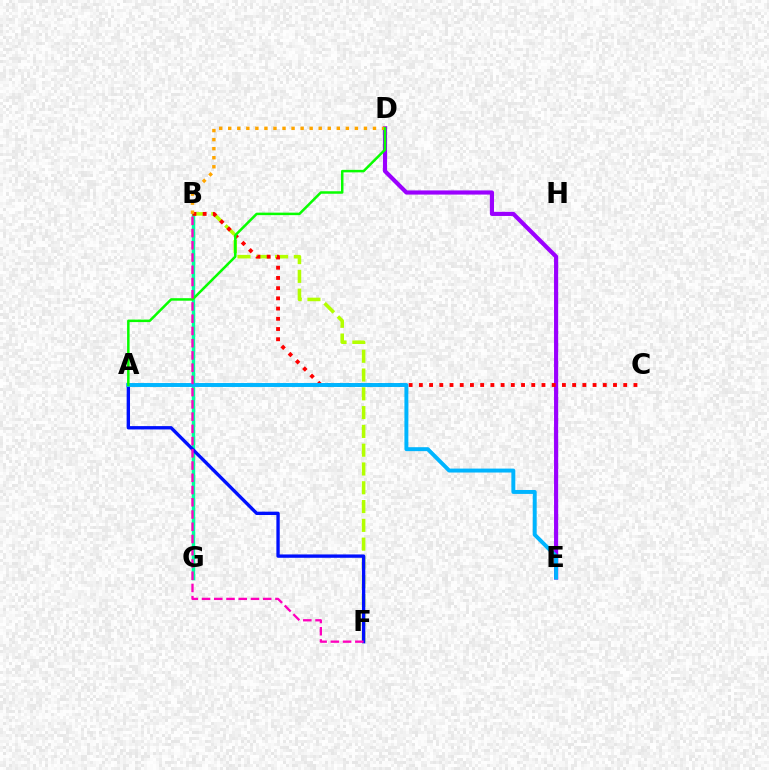{('D', 'E'): [{'color': '#9b00ff', 'line_style': 'solid', 'thickness': 2.99}], ('B', 'G'): [{'color': '#00ff9d', 'line_style': 'solid', 'thickness': 2.48}], ('B', 'F'): [{'color': '#b3ff00', 'line_style': 'dashed', 'thickness': 2.55}, {'color': '#ff00bd', 'line_style': 'dashed', 'thickness': 1.66}], ('B', 'C'): [{'color': '#ff0000', 'line_style': 'dotted', 'thickness': 2.78}], ('A', 'F'): [{'color': '#0010ff', 'line_style': 'solid', 'thickness': 2.41}], ('A', 'E'): [{'color': '#00b5ff', 'line_style': 'solid', 'thickness': 2.84}], ('B', 'D'): [{'color': '#ffa500', 'line_style': 'dotted', 'thickness': 2.46}], ('A', 'D'): [{'color': '#08ff00', 'line_style': 'solid', 'thickness': 1.8}]}